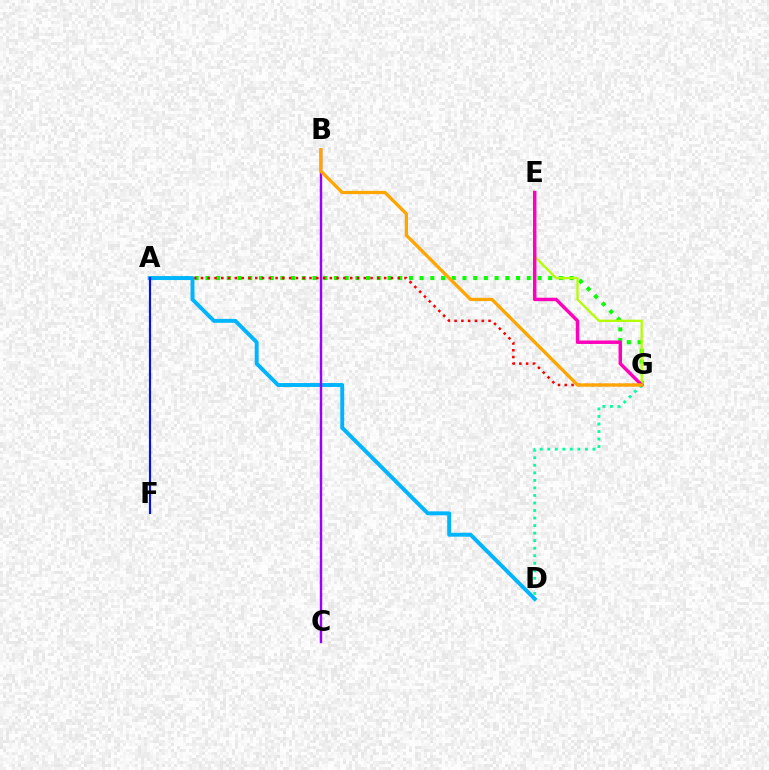{('A', 'G'): [{'color': '#08ff00', 'line_style': 'dotted', 'thickness': 2.91}, {'color': '#ff0000', 'line_style': 'dotted', 'thickness': 1.84}], ('A', 'D'): [{'color': '#00b5ff', 'line_style': 'solid', 'thickness': 2.83}], ('D', 'G'): [{'color': '#00ff9d', 'line_style': 'dotted', 'thickness': 2.05}], ('A', 'F'): [{'color': '#0010ff', 'line_style': 'solid', 'thickness': 1.55}], ('B', 'C'): [{'color': '#9b00ff', 'line_style': 'solid', 'thickness': 1.73}], ('E', 'G'): [{'color': '#b3ff00', 'line_style': 'solid', 'thickness': 1.65}, {'color': '#ff00bd', 'line_style': 'solid', 'thickness': 2.48}], ('B', 'G'): [{'color': '#ffa500', 'line_style': 'solid', 'thickness': 2.36}]}